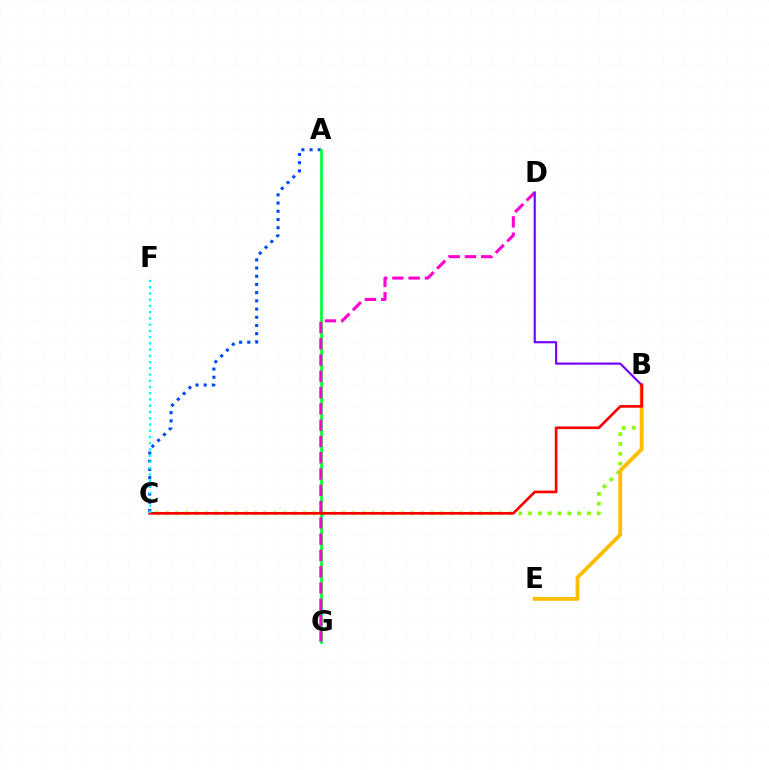{('A', 'C'): [{'color': '#004bff', 'line_style': 'dotted', 'thickness': 2.23}], ('A', 'G'): [{'color': '#00ff39', 'line_style': 'solid', 'thickness': 1.94}], ('B', 'C'): [{'color': '#84ff00', 'line_style': 'dotted', 'thickness': 2.66}, {'color': '#ff0000', 'line_style': 'solid', 'thickness': 1.92}], ('B', 'E'): [{'color': '#ffbd00', 'line_style': 'solid', 'thickness': 2.78}], ('D', 'G'): [{'color': '#ff00cf', 'line_style': 'dashed', 'thickness': 2.21}], ('B', 'D'): [{'color': '#7200ff', 'line_style': 'solid', 'thickness': 1.54}], ('C', 'F'): [{'color': '#00fff6', 'line_style': 'dotted', 'thickness': 1.7}]}